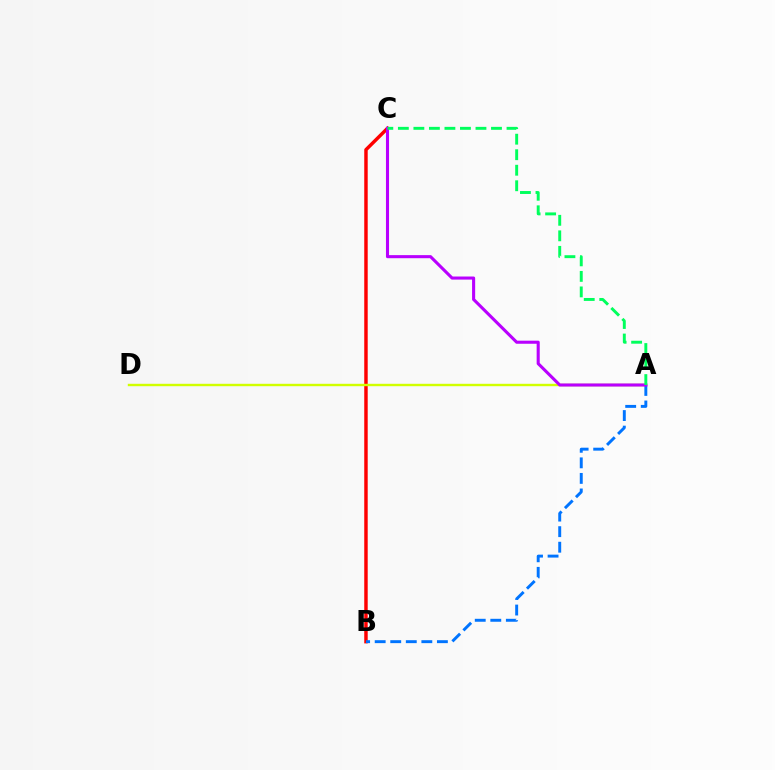{('B', 'C'): [{'color': '#ff0000', 'line_style': 'solid', 'thickness': 2.49}], ('A', 'D'): [{'color': '#d1ff00', 'line_style': 'solid', 'thickness': 1.73}], ('A', 'B'): [{'color': '#0074ff', 'line_style': 'dashed', 'thickness': 2.11}], ('A', 'C'): [{'color': '#b900ff', 'line_style': 'solid', 'thickness': 2.22}, {'color': '#00ff5c', 'line_style': 'dashed', 'thickness': 2.11}]}